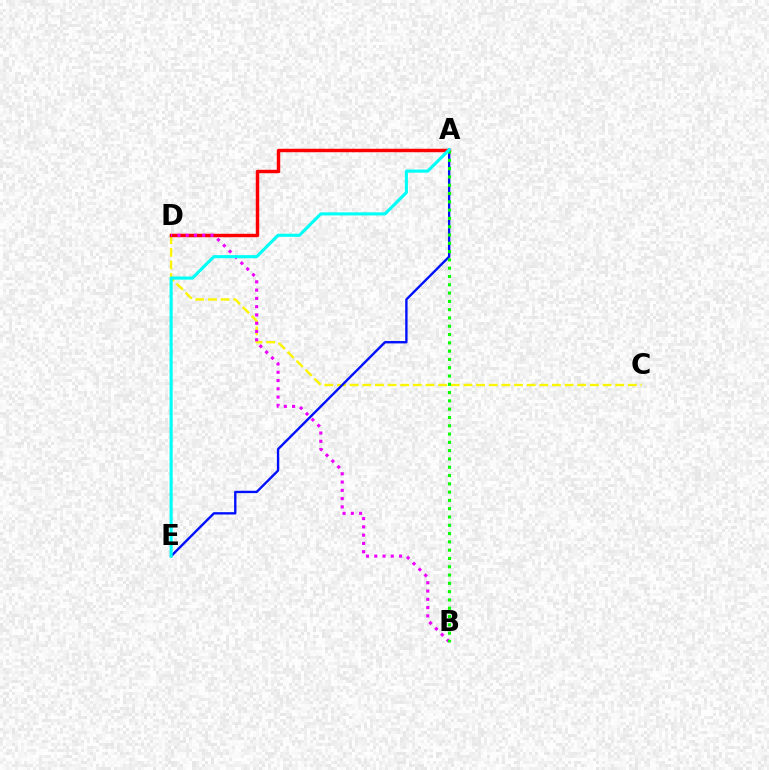{('C', 'D'): [{'color': '#fcf500', 'line_style': 'dashed', 'thickness': 1.72}], ('A', 'E'): [{'color': '#0010ff', 'line_style': 'solid', 'thickness': 1.7}, {'color': '#00fff6', 'line_style': 'solid', 'thickness': 2.23}], ('A', 'D'): [{'color': '#ff0000', 'line_style': 'solid', 'thickness': 2.48}], ('B', 'D'): [{'color': '#ee00ff', 'line_style': 'dotted', 'thickness': 2.25}], ('A', 'B'): [{'color': '#08ff00', 'line_style': 'dotted', 'thickness': 2.25}]}